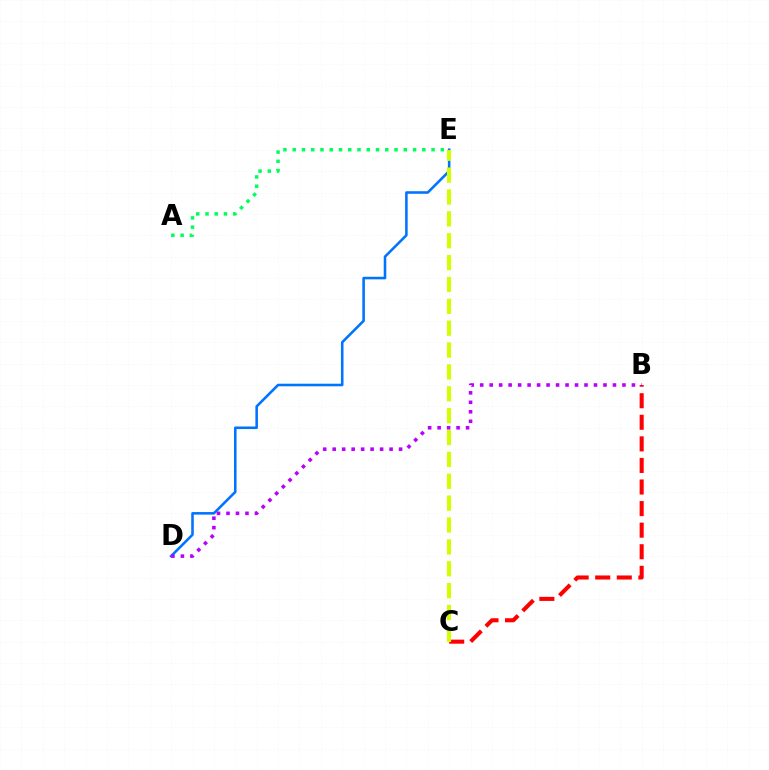{('D', 'E'): [{'color': '#0074ff', 'line_style': 'solid', 'thickness': 1.85}], ('B', 'C'): [{'color': '#ff0000', 'line_style': 'dashed', 'thickness': 2.93}], ('B', 'D'): [{'color': '#b900ff', 'line_style': 'dotted', 'thickness': 2.58}], ('A', 'E'): [{'color': '#00ff5c', 'line_style': 'dotted', 'thickness': 2.51}], ('C', 'E'): [{'color': '#d1ff00', 'line_style': 'dashed', 'thickness': 2.97}]}